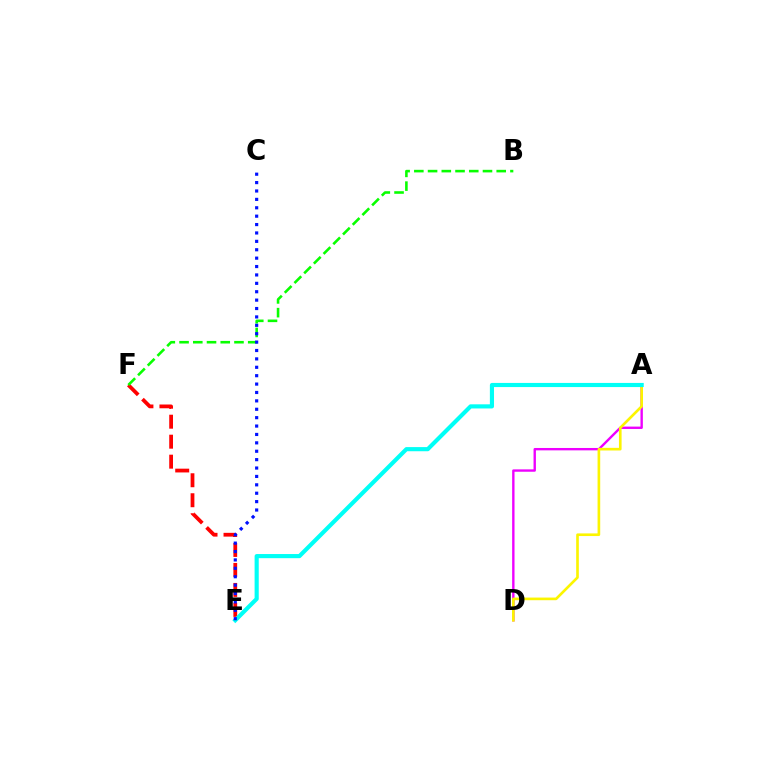{('E', 'F'): [{'color': '#ff0000', 'line_style': 'dashed', 'thickness': 2.72}], ('A', 'D'): [{'color': '#ee00ff', 'line_style': 'solid', 'thickness': 1.71}, {'color': '#fcf500', 'line_style': 'solid', 'thickness': 1.9}], ('B', 'F'): [{'color': '#08ff00', 'line_style': 'dashed', 'thickness': 1.87}], ('A', 'E'): [{'color': '#00fff6', 'line_style': 'solid', 'thickness': 2.98}], ('C', 'E'): [{'color': '#0010ff', 'line_style': 'dotted', 'thickness': 2.28}]}